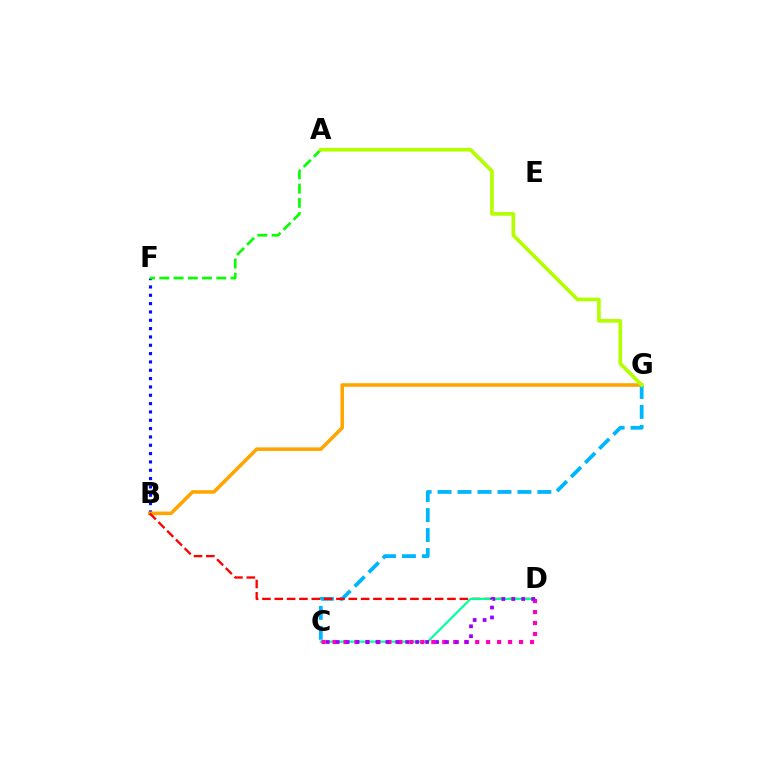{('B', 'F'): [{'color': '#0010ff', 'line_style': 'dotted', 'thickness': 2.26}], ('B', 'G'): [{'color': '#ffa500', 'line_style': 'solid', 'thickness': 2.57}], ('C', 'G'): [{'color': '#00b5ff', 'line_style': 'dashed', 'thickness': 2.71}], ('B', 'D'): [{'color': '#ff0000', 'line_style': 'dashed', 'thickness': 1.68}], ('C', 'D'): [{'color': '#00ff9d', 'line_style': 'solid', 'thickness': 1.56}, {'color': '#ff00bd', 'line_style': 'dotted', 'thickness': 2.98}, {'color': '#9b00ff', 'line_style': 'dotted', 'thickness': 2.7}], ('A', 'F'): [{'color': '#08ff00', 'line_style': 'dashed', 'thickness': 1.94}], ('A', 'G'): [{'color': '#b3ff00', 'line_style': 'solid', 'thickness': 2.65}]}